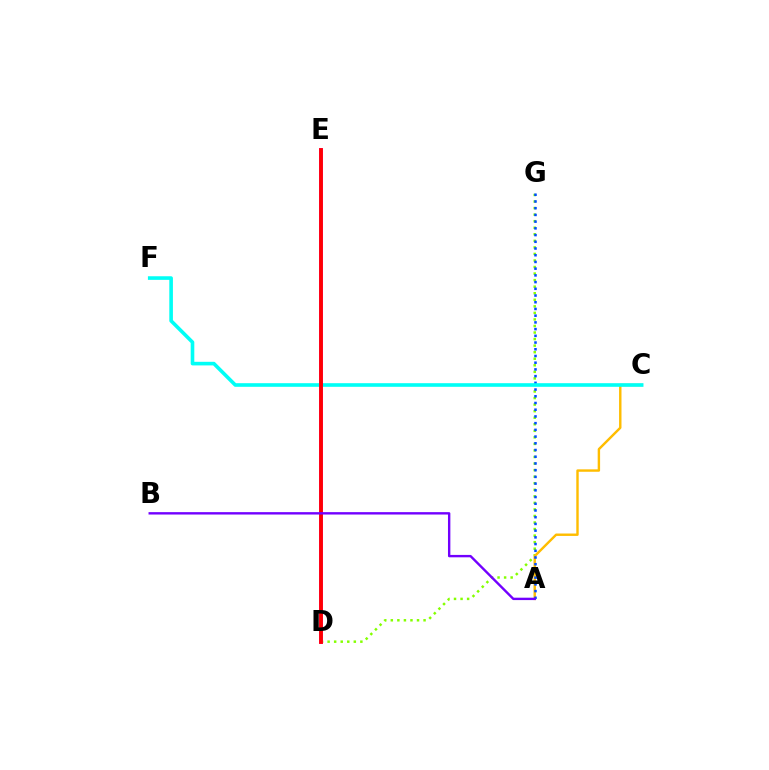{('D', 'E'): [{'color': '#00ff39', 'line_style': 'dashed', 'thickness': 1.51}, {'color': '#ff00cf', 'line_style': 'solid', 'thickness': 2.74}, {'color': '#ff0000', 'line_style': 'solid', 'thickness': 2.69}], ('D', 'G'): [{'color': '#84ff00', 'line_style': 'dotted', 'thickness': 1.78}], ('A', 'C'): [{'color': '#ffbd00', 'line_style': 'solid', 'thickness': 1.74}], ('A', 'G'): [{'color': '#004bff', 'line_style': 'dotted', 'thickness': 1.83}], ('C', 'F'): [{'color': '#00fff6', 'line_style': 'solid', 'thickness': 2.6}], ('A', 'B'): [{'color': '#7200ff', 'line_style': 'solid', 'thickness': 1.72}]}